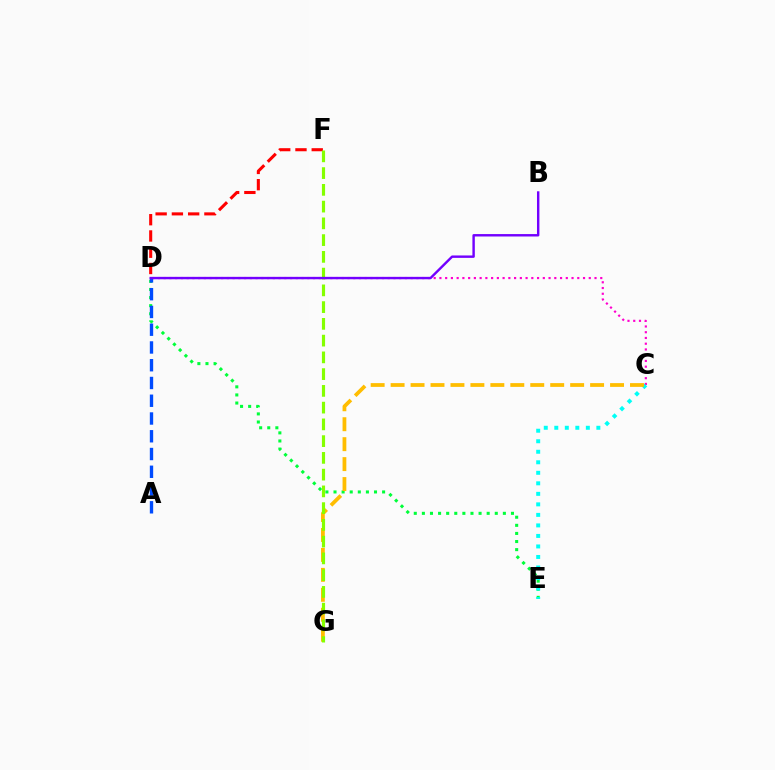{('C', 'D'): [{'color': '#ff00cf', 'line_style': 'dotted', 'thickness': 1.56}], ('D', 'E'): [{'color': '#00ff39', 'line_style': 'dotted', 'thickness': 2.2}], ('C', 'E'): [{'color': '#00fff6', 'line_style': 'dotted', 'thickness': 2.86}], ('D', 'F'): [{'color': '#ff0000', 'line_style': 'dashed', 'thickness': 2.21}], ('C', 'G'): [{'color': '#ffbd00', 'line_style': 'dashed', 'thickness': 2.71}], ('F', 'G'): [{'color': '#84ff00', 'line_style': 'dashed', 'thickness': 2.28}], ('A', 'D'): [{'color': '#004bff', 'line_style': 'dashed', 'thickness': 2.41}], ('B', 'D'): [{'color': '#7200ff', 'line_style': 'solid', 'thickness': 1.74}]}